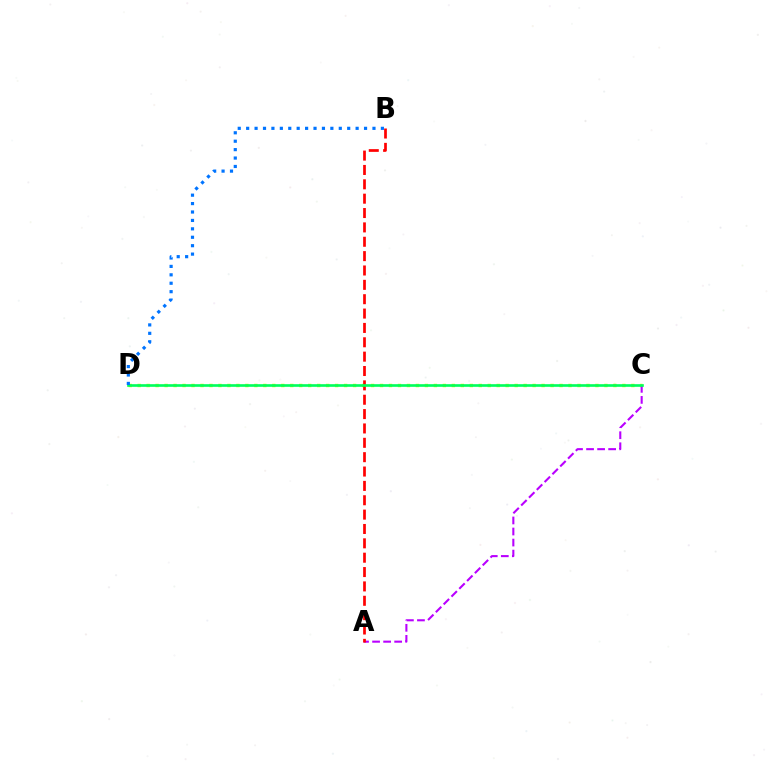{('C', 'D'): [{'color': '#d1ff00', 'line_style': 'dotted', 'thickness': 2.44}, {'color': '#00ff5c', 'line_style': 'solid', 'thickness': 1.91}], ('A', 'C'): [{'color': '#b900ff', 'line_style': 'dashed', 'thickness': 1.5}], ('A', 'B'): [{'color': '#ff0000', 'line_style': 'dashed', 'thickness': 1.95}], ('B', 'D'): [{'color': '#0074ff', 'line_style': 'dotted', 'thickness': 2.29}]}